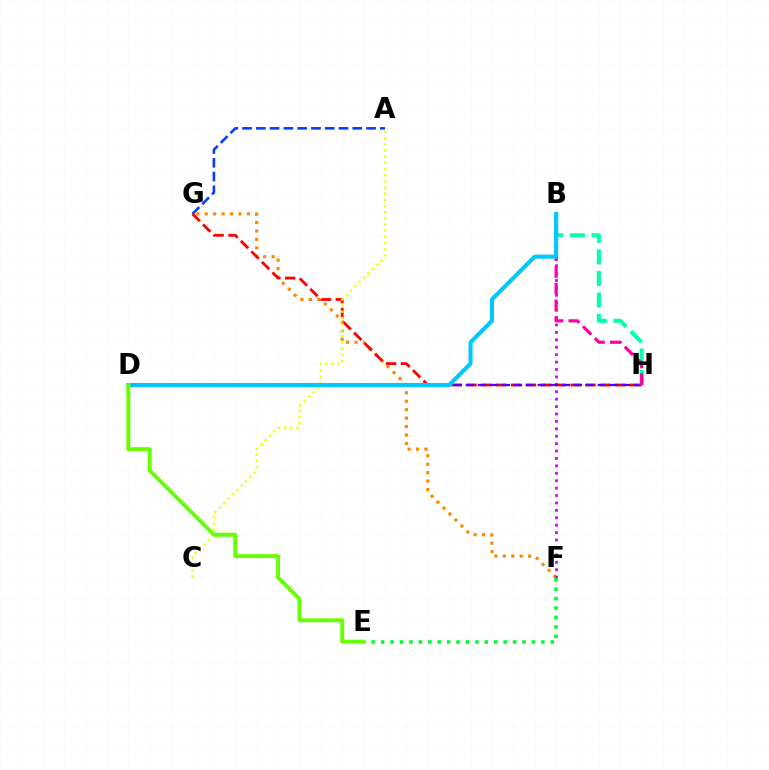{('F', 'G'): [{'color': '#ff8800', 'line_style': 'dotted', 'thickness': 2.29}], ('B', 'F'): [{'color': '#d600ff', 'line_style': 'dotted', 'thickness': 2.01}], ('A', 'G'): [{'color': '#003fff', 'line_style': 'dashed', 'thickness': 1.87}], ('G', 'H'): [{'color': '#ff0000', 'line_style': 'dashed', 'thickness': 2.02}], ('E', 'F'): [{'color': '#00ff27', 'line_style': 'dotted', 'thickness': 2.56}], ('D', 'H'): [{'color': '#4f00ff', 'line_style': 'dashed', 'thickness': 1.63}], ('B', 'H'): [{'color': '#00ffaf', 'line_style': 'dashed', 'thickness': 2.93}, {'color': '#ff00a0', 'line_style': 'dashed', 'thickness': 2.28}], ('A', 'C'): [{'color': '#eeff00', 'line_style': 'dotted', 'thickness': 1.68}], ('B', 'D'): [{'color': '#00c7ff', 'line_style': 'solid', 'thickness': 2.93}], ('D', 'E'): [{'color': '#66ff00', 'line_style': 'solid', 'thickness': 2.83}]}